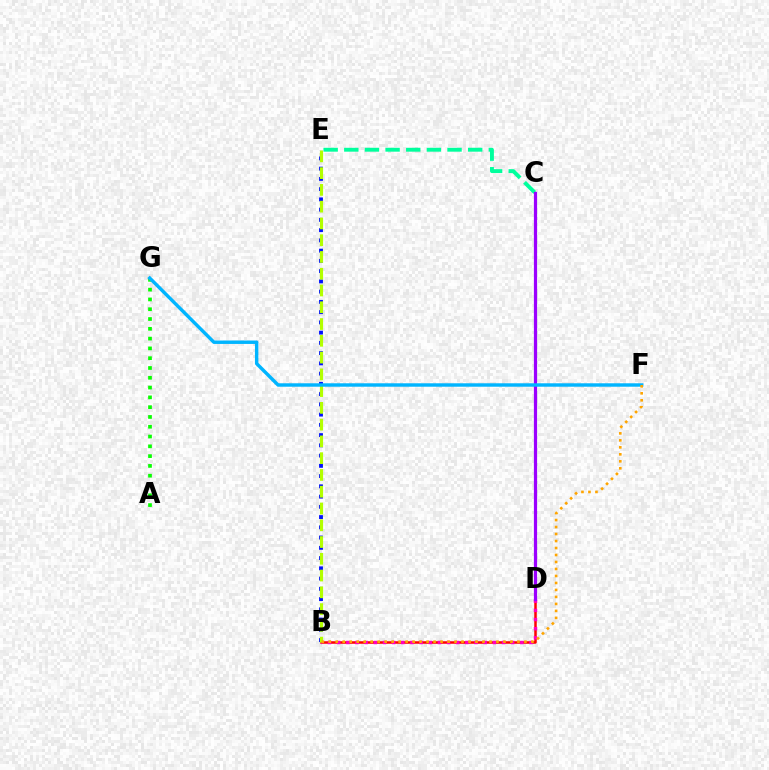{('B', 'D'): [{'color': '#ff0000', 'line_style': 'solid', 'thickness': 1.8}, {'color': '#ff00bd', 'line_style': 'dotted', 'thickness': 2.49}], ('C', 'E'): [{'color': '#00ff9d', 'line_style': 'dashed', 'thickness': 2.8}], ('A', 'G'): [{'color': '#08ff00', 'line_style': 'dotted', 'thickness': 2.66}], ('B', 'E'): [{'color': '#0010ff', 'line_style': 'dotted', 'thickness': 2.78}, {'color': '#b3ff00', 'line_style': 'dashed', 'thickness': 2.28}], ('C', 'D'): [{'color': '#9b00ff', 'line_style': 'solid', 'thickness': 2.31}], ('F', 'G'): [{'color': '#00b5ff', 'line_style': 'solid', 'thickness': 2.47}], ('B', 'F'): [{'color': '#ffa500', 'line_style': 'dotted', 'thickness': 1.9}]}